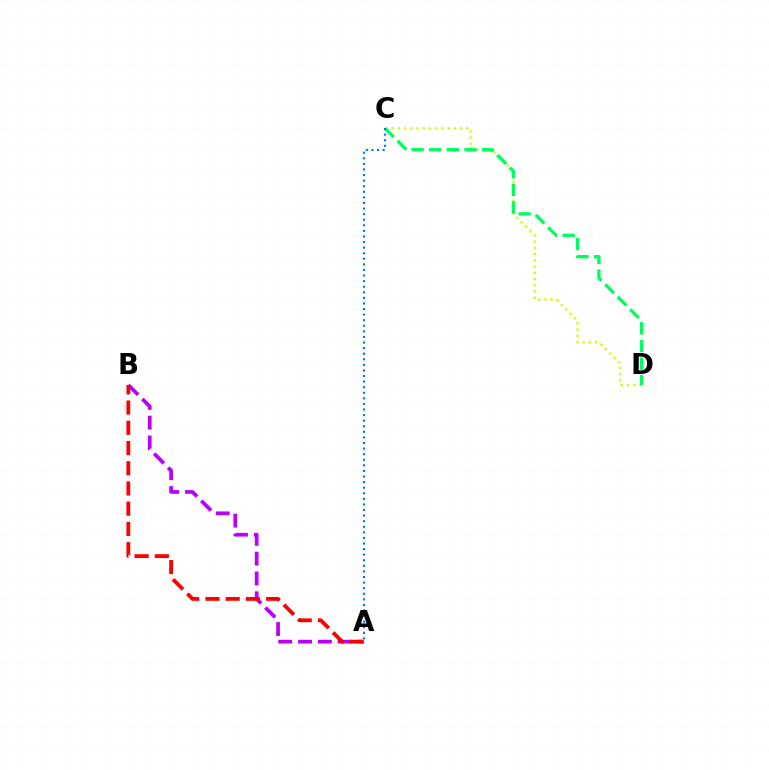{('C', 'D'): [{'color': '#d1ff00', 'line_style': 'dotted', 'thickness': 1.69}, {'color': '#00ff5c', 'line_style': 'dashed', 'thickness': 2.4}], ('A', 'B'): [{'color': '#b900ff', 'line_style': 'dashed', 'thickness': 2.69}, {'color': '#ff0000', 'line_style': 'dashed', 'thickness': 2.75}], ('A', 'C'): [{'color': '#0074ff', 'line_style': 'dotted', 'thickness': 1.52}]}